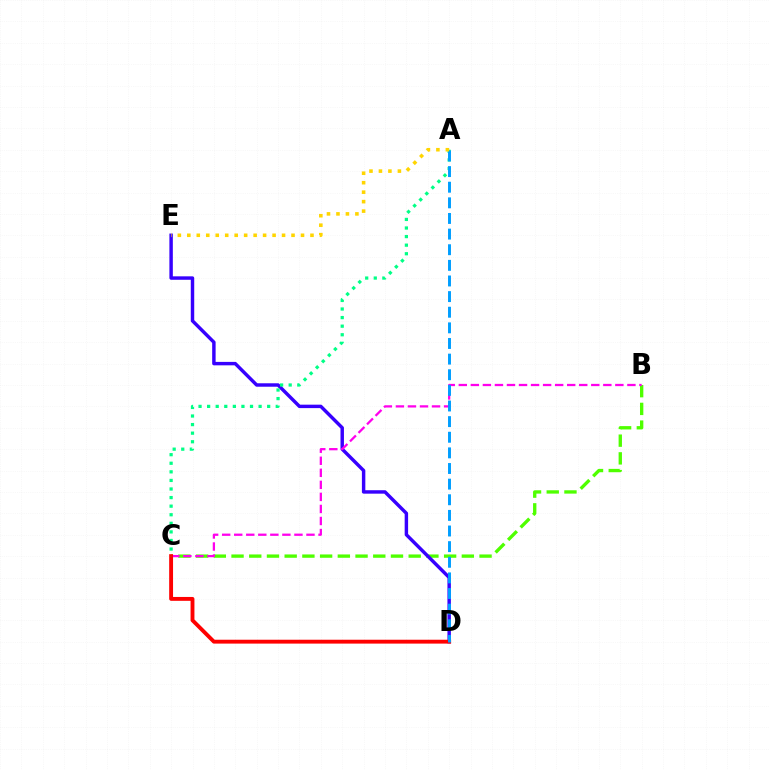{('B', 'C'): [{'color': '#4fff00', 'line_style': 'dashed', 'thickness': 2.41}, {'color': '#ff00ed', 'line_style': 'dashed', 'thickness': 1.64}], ('D', 'E'): [{'color': '#3700ff', 'line_style': 'solid', 'thickness': 2.48}], ('C', 'D'): [{'color': '#ff0000', 'line_style': 'solid', 'thickness': 2.79}], ('A', 'C'): [{'color': '#00ff86', 'line_style': 'dotted', 'thickness': 2.33}], ('A', 'D'): [{'color': '#009eff', 'line_style': 'dashed', 'thickness': 2.12}], ('A', 'E'): [{'color': '#ffd500', 'line_style': 'dotted', 'thickness': 2.57}]}